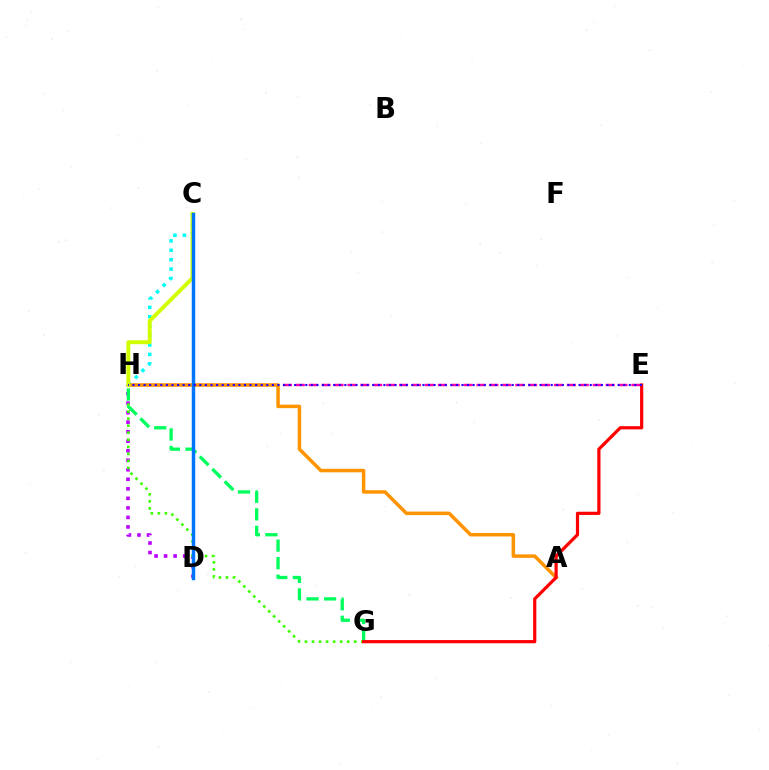{('E', 'H'): [{'color': '#ff00ac', 'line_style': 'dashed', 'thickness': 1.75}, {'color': '#2500ff', 'line_style': 'dotted', 'thickness': 1.52}], ('C', 'H'): [{'color': '#00fff6', 'line_style': 'dotted', 'thickness': 2.56}, {'color': '#d1ff00', 'line_style': 'solid', 'thickness': 2.83}], ('A', 'H'): [{'color': '#ff9400', 'line_style': 'solid', 'thickness': 2.52}], ('D', 'H'): [{'color': '#b900ff', 'line_style': 'dotted', 'thickness': 2.59}], ('G', 'H'): [{'color': '#3dff00', 'line_style': 'dotted', 'thickness': 1.91}, {'color': '#00ff5c', 'line_style': 'dashed', 'thickness': 2.38}], ('C', 'D'): [{'color': '#0074ff', 'line_style': 'solid', 'thickness': 2.49}], ('E', 'G'): [{'color': '#ff0000', 'line_style': 'solid', 'thickness': 2.31}]}